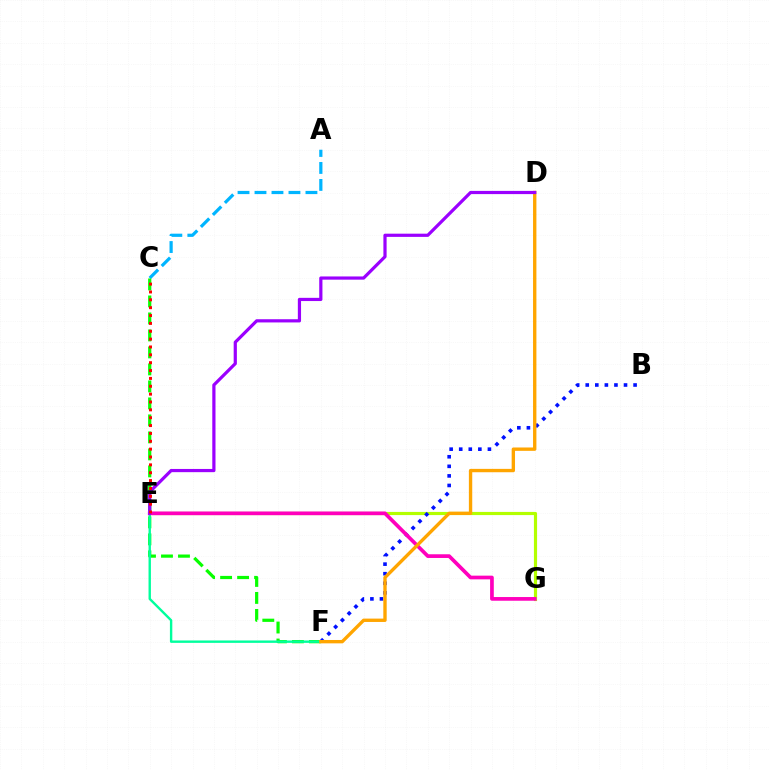{('A', 'C'): [{'color': '#00b5ff', 'line_style': 'dashed', 'thickness': 2.31}], ('E', 'G'): [{'color': '#b3ff00', 'line_style': 'solid', 'thickness': 2.28}, {'color': '#ff00bd', 'line_style': 'solid', 'thickness': 2.66}], ('B', 'F'): [{'color': '#0010ff', 'line_style': 'dotted', 'thickness': 2.6}], ('C', 'F'): [{'color': '#08ff00', 'line_style': 'dashed', 'thickness': 2.31}], ('E', 'F'): [{'color': '#00ff9d', 'line_style': 'solid', 'thickness': 1.72}], ('D', 'F'): [{'color': '#ffa500', 'line_style': 'solid', 'thickness': 2.42}], ('D', 'E'): [{'color': '#9b00ff', 'line_style': 'solid', 'thickness': 2.31}], ('C', 'E'): [{'color': '#ff0000', 'line_style': 'dotted', 'thickness': 2.14}]}